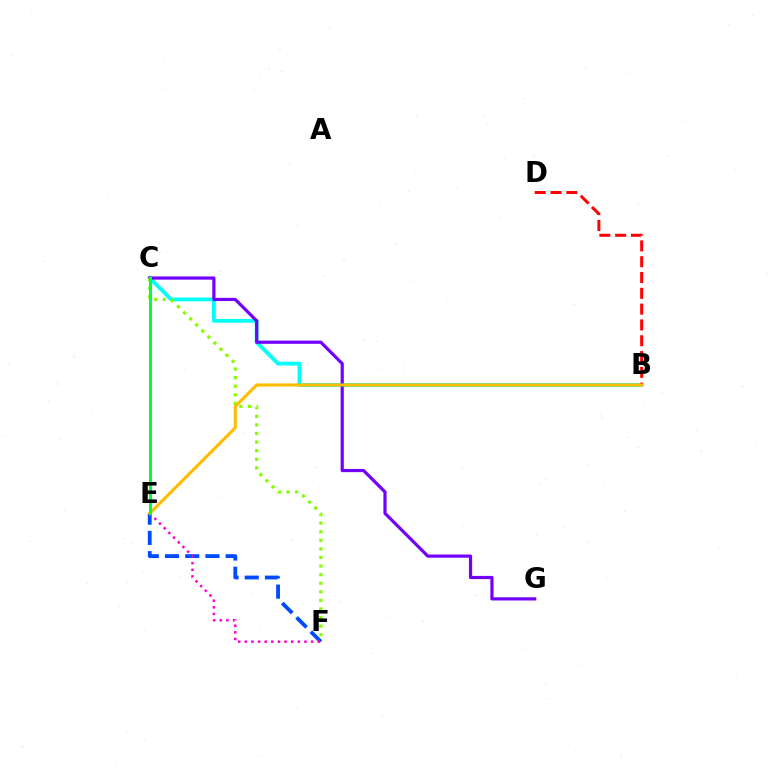{('B', 'C'): [{'color': '#00fff6', 'line_style': 'solid', 'thickness': 2.75}], ('B', 'D'): [{'color': '#ff0000', 'line_style': 'dashed', 'thickness': 2.15}], ('C', 'G'): [{'color': '#7200ff', 'line_style': 'solid', 'thickness': 2.3}], ('E', 'F'): [{'color': '#004bff', 'line_style': 'dashed', 'thickness': 2.75}, {'color': '#ff00cf', 'line_style': 'dotted', 'thickness': 1.8}], ('C', 'F'): [{'color': '#84ff00', 'line_style': 'dotted', 'thickness': 2.33}], ('B', 'E'): [{'color': '#ffbd00', 'line_style': 'solid', 'thickness': 2.23}], ('C', 'E'): [{'color': '#00ff39', 'line_style': 'solid', 'thickness': 2.18}]}